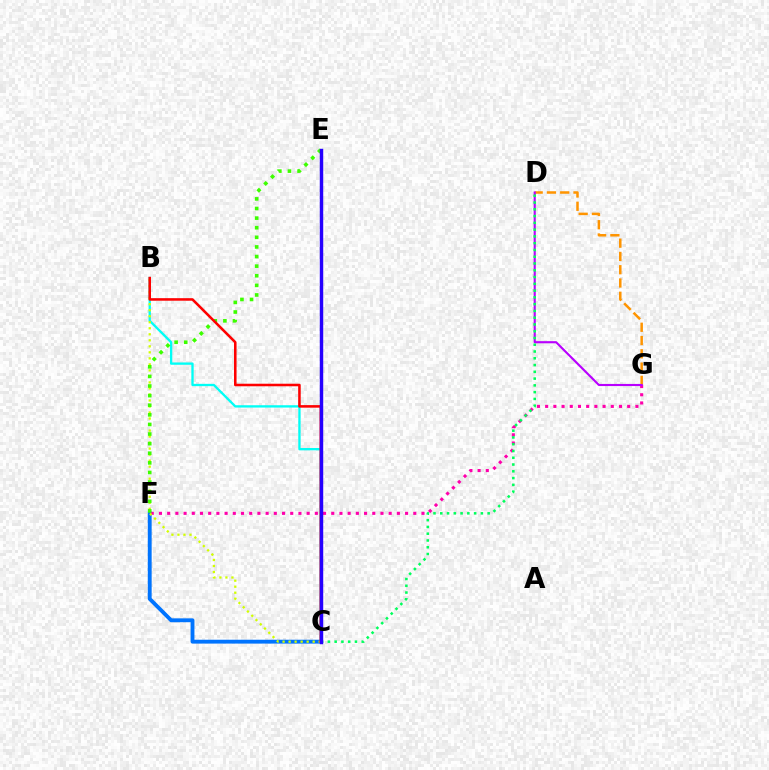{('B', 'C'): [{'color': '#00fff6', 'line_style': 'solid', 'thickness': 1.67}, {'color': '#d1ff00', 'line_style': 'dotted', 'thickness': 1.63}, {'color': '#ff0000', 'line_style': 'solid', 'thickness': 1.83}], ('D', 'G'): [{'color': '#ff9400', 'line_style': 'dashed', 'thickness': 1.8}, {'color': '#b900ff', 'line_style': 'solid', 'thickness': 1.53}], ('C', 'F'): [{'color': '#0074ff', 'line_style': 'solid', 'thickness': 2.78}], ('F', 'G'): [{'color': '#ff00ac', 'line_style': 'dotted', 'thickness': 2.23}], ('E', 'F'): [{'color': '#3dff00', 'line_style': 'dotted', 'thickness': 2.61}], ('C', 'D'): [{'color': '#00ff5c', 'line_style': 'dotted', 'thickness': 1.84}], ('C', 'E'): [{'color': '#2500ff', 'line_style': 'solid', 'thickness': 2.48}]}